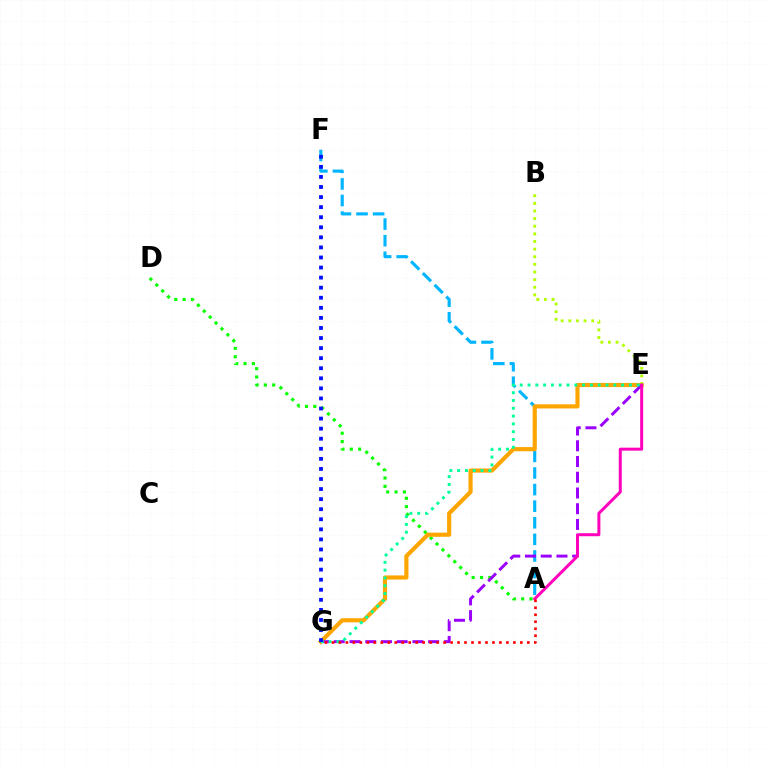{('A', 'F'): [{'color': '#00b5ff', 'line_style': 'dashed', 'thickness': 2.25}], ('A', 'D'): [{'color': '#08ff00', 'line_style': 'dotted', 'thickness': 2.27}], ('E', 'G'): [{'color': '#ffa500', 'line_style': 'solid', 'thickness': 2.99}, {'color': '#9b00ff', 'line_style': 'dashed', 'thickness': 2.14}, {'color': '#00ff9d', 'line_style': 'dotted', 'thickness': 2.12}], ('B', 'E'): [{'color': '#b3ff00', 'line_style': 'dotted', 'thickness': 2.07}], ('F', 'G'): [{'color': '#0010ff', 'line_style': 'dotted', 'thickness': 2.74}], ('A', 'E'): [{'color': '#ff00bd', 'line_style': 'solid', 'thickness': 2.15}], ('A', 'G'): [{'color': '#ff0000', 'line_style': 'dotted', 'thickness': 1.9}]}